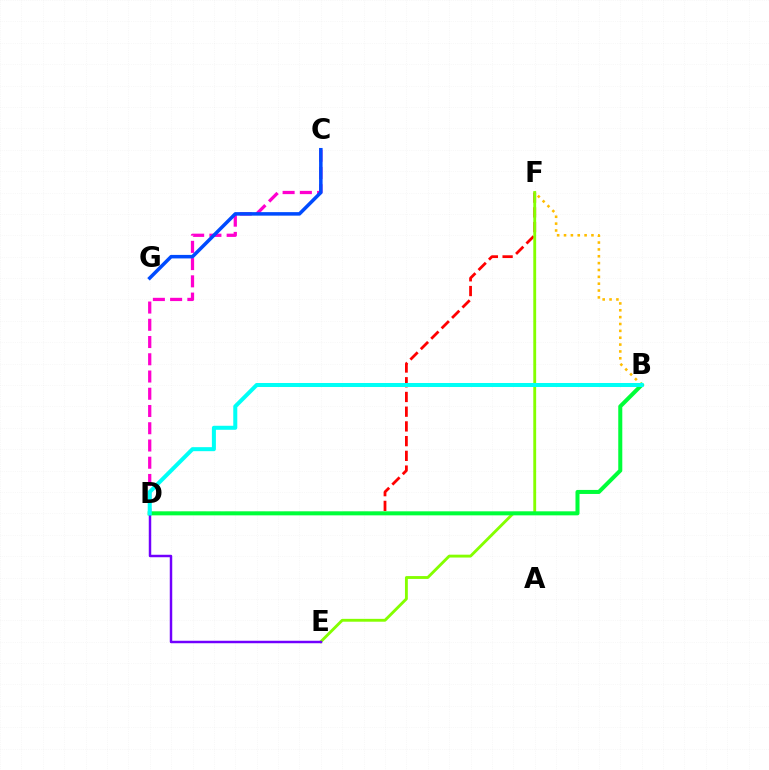{('D', 'F'): [{'color': '#ff0000', 'line_style': 'dashed', 'thickness': 2.0}], ('C', 'D'): [{'color': '#ff00cf', 'line_style': 'dashed', 'thickness': 2.34}], ('E', 'F'): [{'color': '#84ff00', 'line_style': 'solid', 'thickness': 2.06}], ('B', 'F'): [{'color': '#ffbd00', 'line_style': 'dotted', 'thickness': 1.86}], ('D', 'E'): [{'color': '#7200ff', 'line_style': 'solid', 'thickness': 1.78}], ('C', 'G'): [{'color': '#004bff', 'line_style': 'solid', 'thickness': 2.53}], ('B', 'D'): [{'color': '#00ff39', 'line_style': 'solid', 'thickness': 2.9}, {'color': '#00fff6', 'line_style': 'solid', 'thickness': 2.89}]}